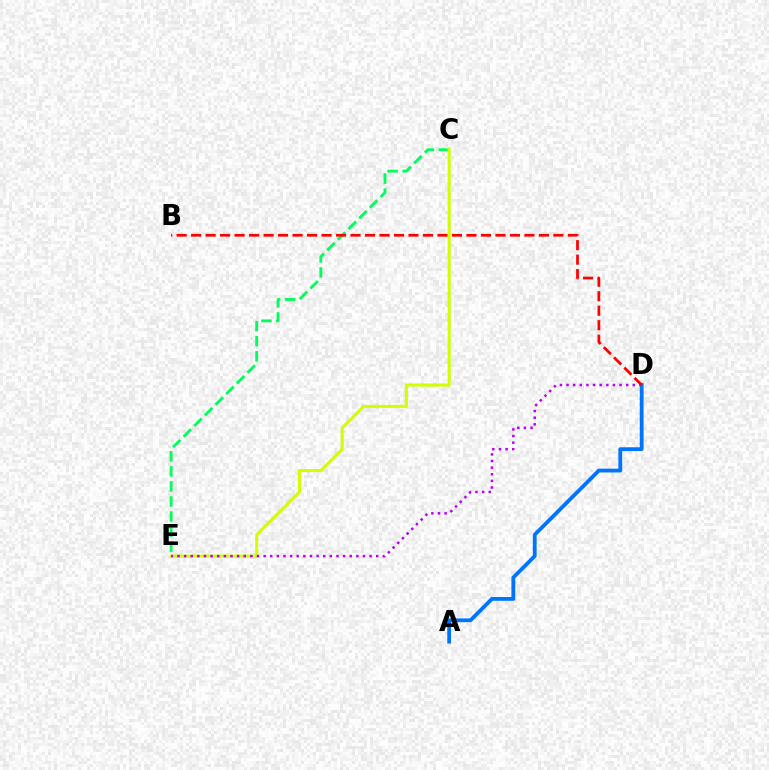{('C', 'E'): [{'color': '#00ff5c', 'line_style': 'dashed', 'thickness': 2.04}, {'color': '#d1ff00', 'line_style': 'solid', 'thickness': 2.19}], ('D', 'E'): [{'color': '#b900ff', 'line_style': 'dotted', 'thickness': 1.8}], ('A', 'D'): [{'color': '#0074ff', 'line_style': 'solid', 'thickness': 2.74}], ('B', 'D'): [{'color': '#ff0000', 'line_style': 'dashed', 'thickness': 1.97}]}